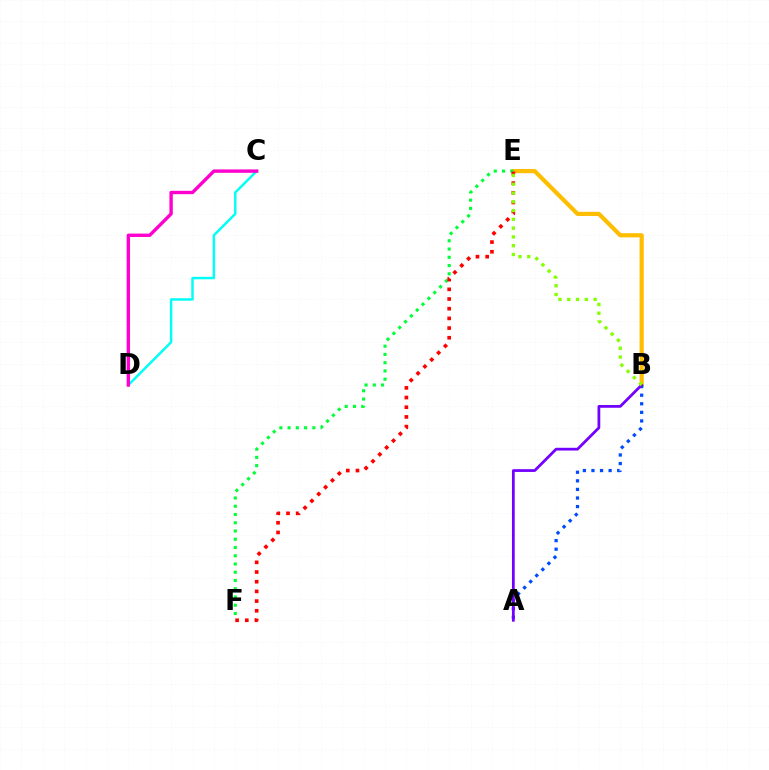{('C', 'D'): [{'color': '#00fff6', 'line_style': 'solid', 'thickness': 1.77}, {'color': '#ff00cf', 'line_style': 'solid', 'thickness': 2.43}], ('B', 'E'): [{'color': '#ffbd00', 'line_style': 'solid', 'thickness': 3.0}, {'color': '#84ff00', 'line_style': 'dotted', 'thickness': 2.39}], ('A', 'B'): [{'color': '#004bff', 'line_style': 'dotted', 'thickness': 2.33}, {'color': '#7200ff', 'line_style': 'solid', 'thickness': 1.98}], ('E', 'F'): [{'color': '#00ff39', 'line_style': 'dotted', 'thickness': 2.24}, {'color': '#ff0000', 'line_style': 'dotted', 'thickness': 2.63}]}